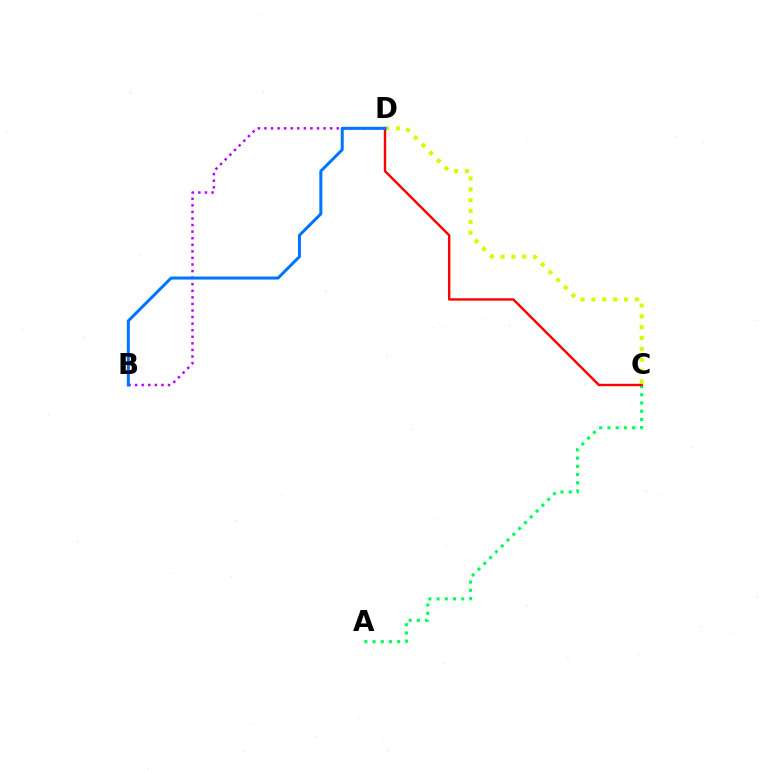{('A', 'C'): [{'color': '#00ff5c', 'line_style': 'dotted', 'thickness': 2.23}], ('C', 'D'): [{'color': '#d1ff00', 'line_style': 'dotted', 'thickness': 2.95}, {'color': '#ff0000', 'line_style': 'solid', 'thickness': 1.73}], ('B', 'D'): [{'color': '#b900ff', 'line_style': 'dotted', 'thickness': 1.79}, {'color': '#0074ff', 'line_style': 'solid', 'thickness': 2.16}]}